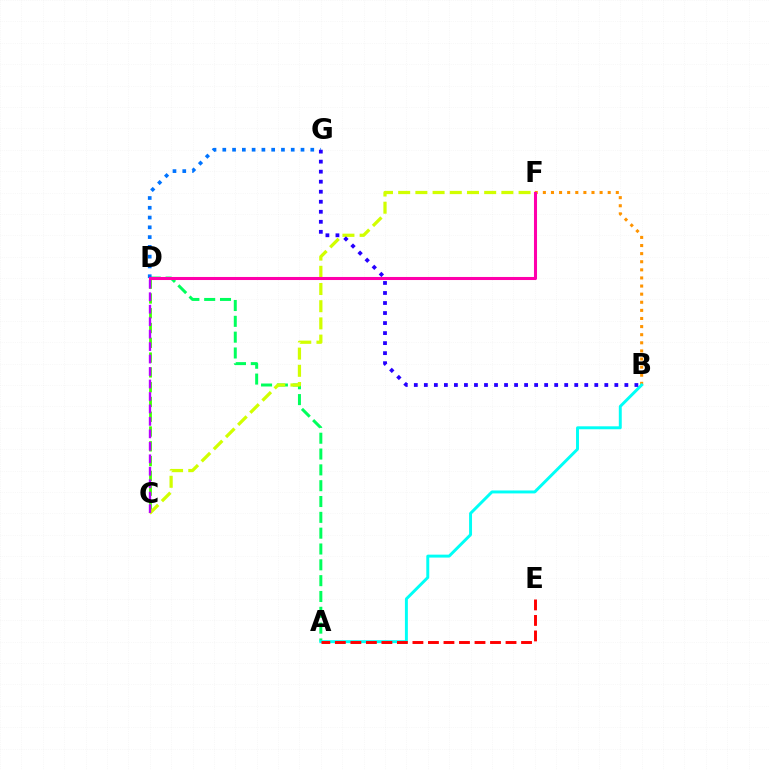{('C', 'D'): [{'color': '#3dff00', 'line_style': 'dashed', 'thickness': 2.01}, {'color': '#b900ff', 'line_style': 'dashed', 'thickness': 1.69}], ('B', 'F'): [{'color': '#ff9400', 'line_style': 'dotted', 'thickness': 2.2}], ('A', 'D'): [{'color': '#00ff5c', 'line_style': 'dashed', 'thickness': 2.15}], ('D', 'G'): [{'color': '#0074ff', 'line_style': 'dotted', 'thickness': 2.66}], ('C', 'F'): [{'color': '#d1ff00', 'line_style': 'dashed', 'thickness': 2.34}], ('A', 'B'): [{'color': '#00fff6', 'line_style': 'solid', 'thickness': 2.12}], ('A', 'E'): [{'color': '#ff0000', 'line_style': 'dashed', 'thickness': 2.11}], ('D', 'F'): [{'color': '#ff00ac', 'line_style': 'solid', 'thickness': 2.2}], ('B', 'G'): [{'color': '#2500ff', 'line_style': 'dotted', 'thickness': 2.72}]}